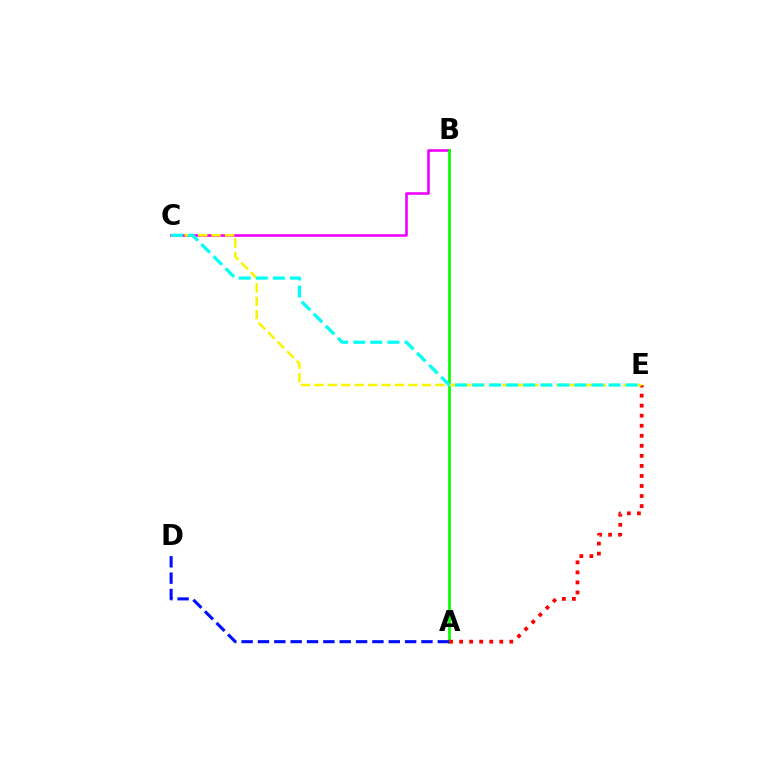{('B', 'C'): [{'color': '#ee00ff', 'line_style': 'solid', 'thickness': 1.87}], ('A', 'B'): [{'color': '#08ff00', 'line_style': 'solid', 'thickness': 1.98}], ('A', 'E'): [{'color': '#ff0000', 'line_style': 'dotted', 'thickness': 2.73}], ('A', 'D'): [{'color': '#0010ff', 'line_style': 'dashed', 'thickness': 2.22}], ('C', 'E'): [{'color': '#fcf500', 'line_style': 'dashed', 'thickness': 1.83}, {'color': '#00fff6', 'line_style': 'dashed', 'thickness': 2.32}]}